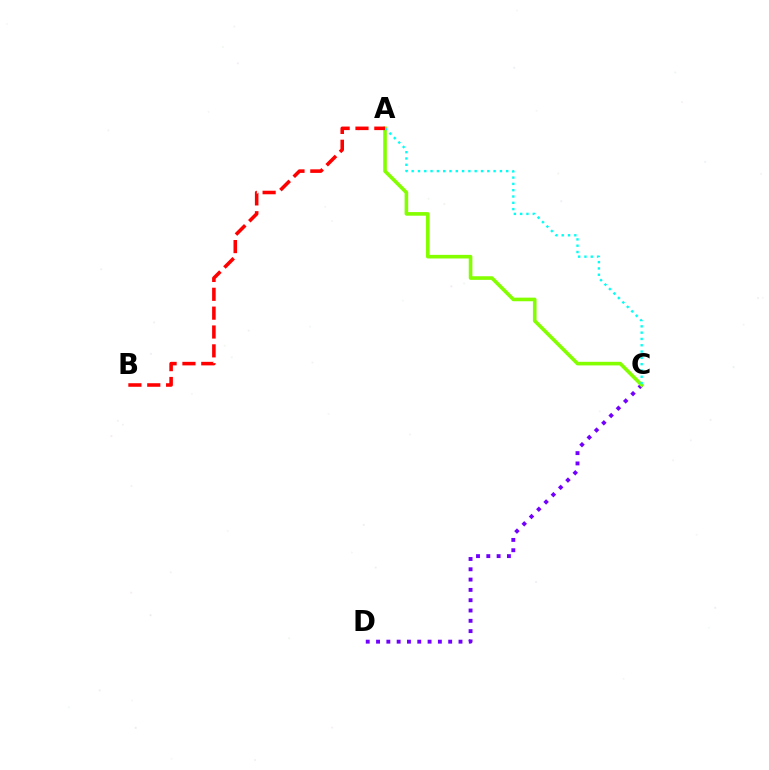{('C', 'D'): [{'color': '#7200ff', 'line_style': 'dotted', 'thickness': 2.8}], ('A', 'C'): [{'color': '#84ff00', 'line_style': 'solid', 'thickness': 2.6}, {'color': '#00fff6', 'line_style': 'dotted', 'thickness': 1.71}], ('A', 'B'): [{'color': '#ff0000', 'line_style': 'dashed', 'thickness': 2.56}]}